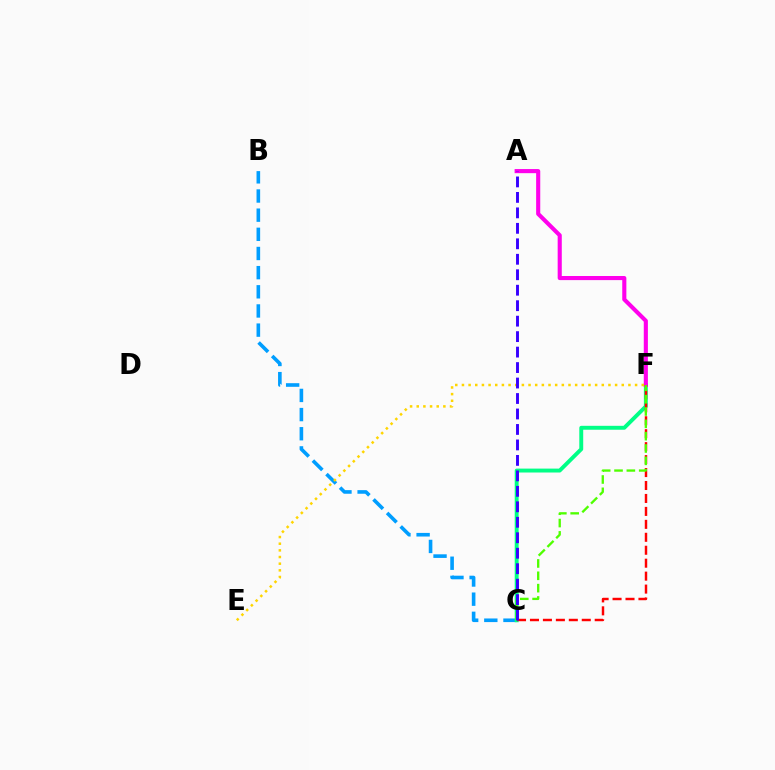{('B', 'C'): [{'color': '#009eff', 'line_style': 'dashed', 'thickness': 2.6}], ('C', 'F'): [{'color': '#00ff86', 'line_style': 'solid', 'thickness': 2.82}, {'color': '#ff0000', 'line_style': 'dashed', 'thickness': 1.76}, {'color': '#4fff00', 'line_style': 'dashed', 'thickness': 1.68}], ('A', 'F'): [{'color': '#ff00ed', 'line_style': 'solid', 'thickness': 2.96}], ('E', 'F'): [{'color': '#ffd500', 'line_style': 'dotted', 'thickness': 1.81}], ('A', 'C'): [{'color': '#3700ff', 'line_style': 'dashed', 'thickness': 2.1}]}